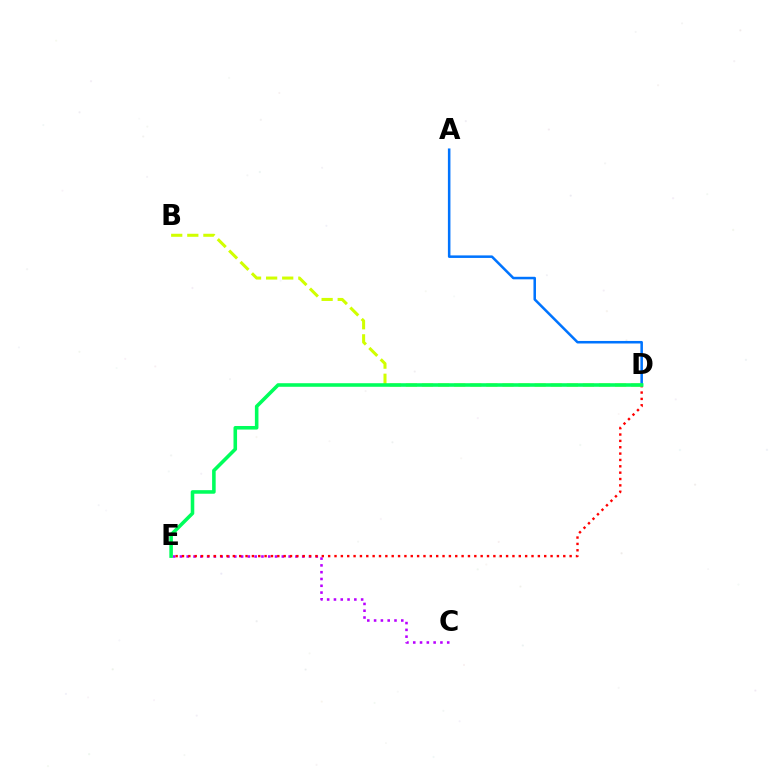{('C', 'E'): [{'color': '#b900ff', 'line_style': 'dotted', 'thickness': 1.85}], ('A', 'D'): [{'color': '#0074ff', 'line_style': 'solid', 'thickness': 1.82}], ('D', 'E'): [{'color': '#ff0000', 'line_style': 'dotted', 'thickness': 1.73}, {'color': '#00ff5c', 'line_style': 'solid', 'thickness': 2.57}], ('B', 'D'): [{'color': '#d1ff00', 'line_style': 'dashed', 'thickness': 2.19}]}